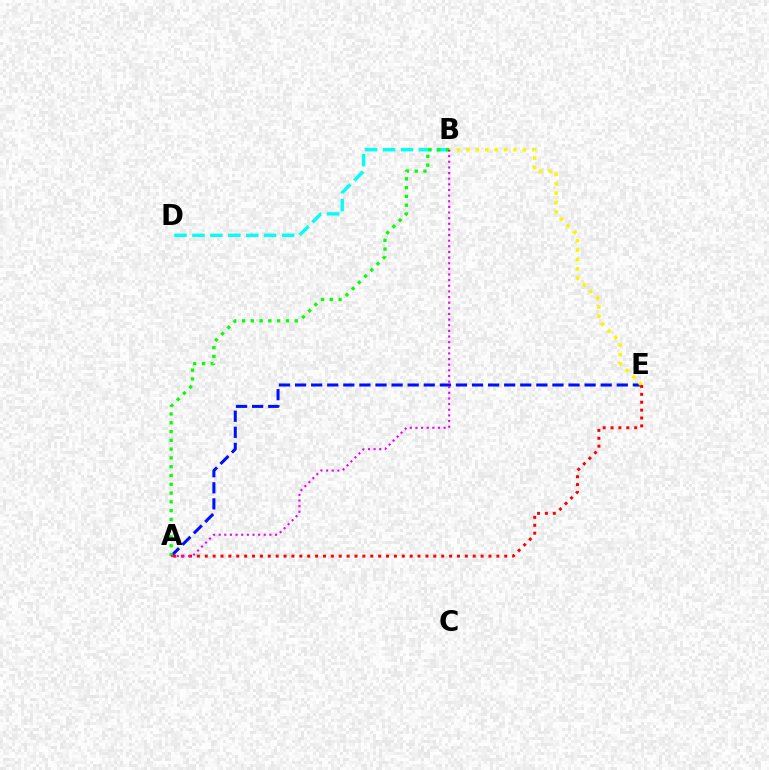{('B', 'D'): [{'color': '#00fff6', 'line_style': 'dashed', 'thickness': 2.44}], ('A', 'E'): [{'color': '#0010ff', 'line_style': 'dashed', 'thickness': 2.19}, {'color': '#ff0000', 'line_style': 'dotted', 'thickness': 2.14}], ('B', 'E'): [{'color': '#fcf500', 'line_style': 'dotted', 'thickness': 2.55}], ('A', 'B'): [{'color': '#08ff00', 'line_style': 'dotted', 'thickness': 2.39}, {'color': '#ee00ff', 'line_style': 'dotted', 'thickness': 1.53}]}